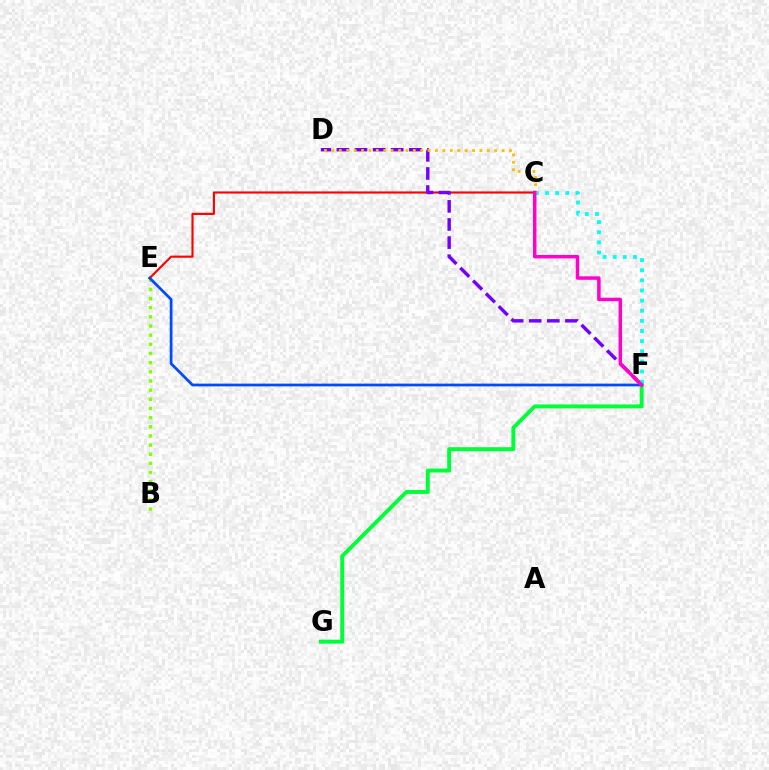{('B', 'E'): [{'color': '#84ff00', 'line_style': 'dotted', 'thickness': 2.49}], ('C', 'E'): [{'color': '#ff0000', 'line_style': 'solid', 'thickness': 1.55}], ('E', 'F'): [{'color': '#004bff', 'line_style': 'solid', 'thickness': 1.98}], ('D', 'F'): [{'color': '#7200ff', 'line_style': 'dashed', 'thickness': 2.46}], ('C', 'F'): [{'color': '#00fff6', 'line_style': 'dotted', 'thickness': 2.75}, {'color': '#ff00cf', 'line_style': 'solid', 'thickness': 2.5}], ('C', 'D'): [{'color': '#ffbd00', 'line_style': 'dotted', 'thickness': 2.01}], ('F', 'G'): [{'color': '#00ff39', 'line_style': 'solid', 'thickness': 2.84}]}